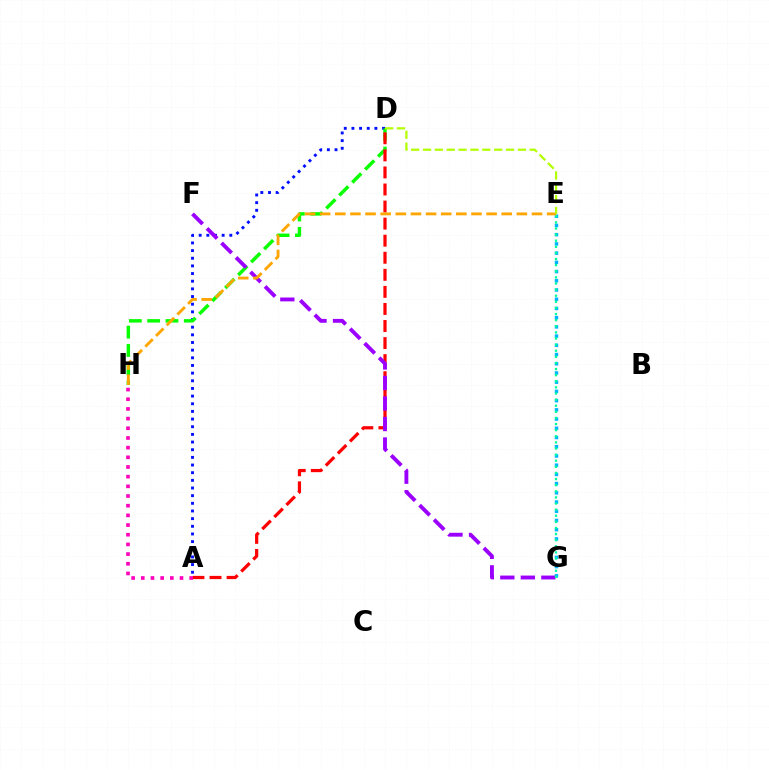{('A', 'D'): [{'color': '#0010ff', 'line_style': 'dotted', 'thickness': 2.08}, {'color': '#ff0000', 'line_style': 'dashed', 'thickness': 2.32}], ('E', 'G'): [{'color': '#00b5ff', 'line_style': 'dotted', 'thickness': 2.5}, {'color': '#00ff9d', 'line_style': 'dotted', 'thickness': 1.66}], ('D', 'H'): [{'color': '#08ff00', 'line_style': 'dashed', 'thickness': 2.49}], ('F', 'G'): [{'color': '#9b00ff', 'line_style': 'dashed', 'thickness': 2.79}], ('E', 'H'): [{'color': '#ffa500', 'line_style': 'dashed', 'thickness': 2.06}], ('A', 'H'): [{'color': '#ff00bd', 'line_style': 'dotted', 'thickness': 2.63}], ('D', 'E'): [{'color': '#b3ff00', 'line_style': 'dashed', 'thickness': 1.61}]}